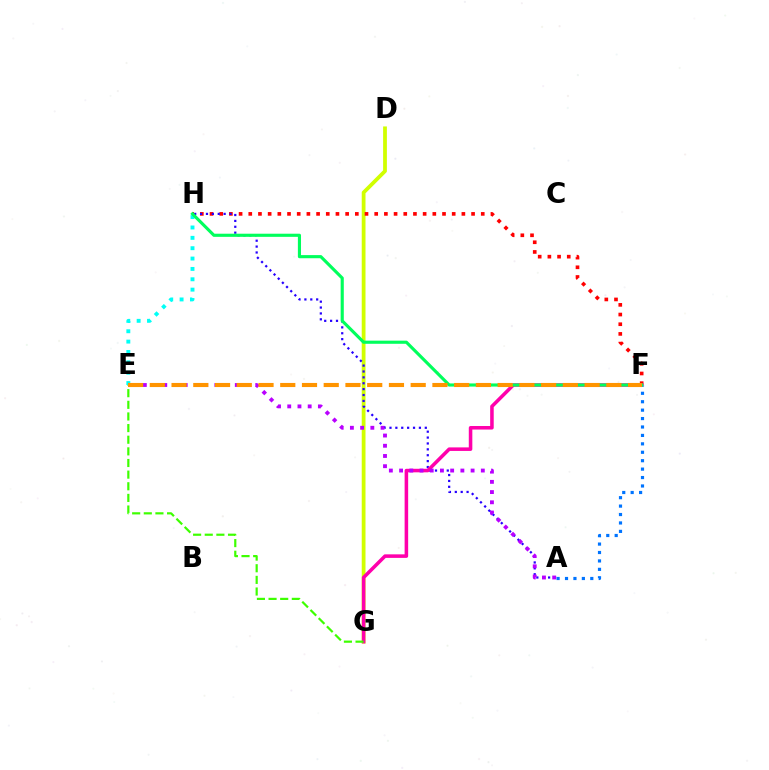{('D', 'G'): [{'color': '#d1ff00', 'line_style': 'solid', 'thickness': 2.72}], ('F', 'H'): [{'color': '#ff0000', 'line_style': 'dotted', 'thickness': 2.63}, {'color': '#00ff5c', 'line_style': 'solid', 'thickness': 2.26}], ('A', 'H'): [{'color': '#2500ff', 'line_style': 'dotted', 'thickness': 1.6}], ('F', 'G'): [{'color': '#ff00ac', 'line_style': 'solid', 'thickness': 2.55}], ('E', 'H'): [{'color': '#00fff6', 'line_style': 'dotted', 'thickness': 2.81}], ('E', 'G'): [{'color': '#3dff00', 'line_style': 'dashed', 'thickness': 1.58}], ('A', 'F'): [{'color': '#0074ff', 'line_style': 'dotted', 'thickness': 2.29}], ('A', 'E'): [{'color': '#b900ff', 'line_style': 'dotted', 'thickness': 2.78}], ('E', 'F'): [{'color': '#ff9400', 'line_style': 'dashed', 'thickness': 2.95}]}